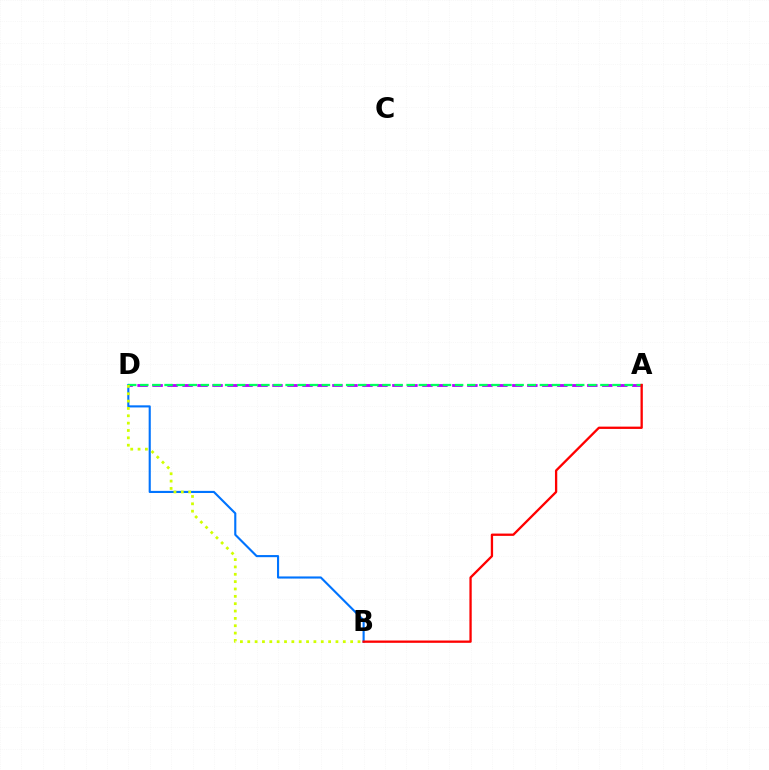{('A', 'D'): [{'color': '#b900ff', 'line_style': 'dashed', 'thickness': 2.04}, {'color': '#00ff5c', 'line_style': 'dashed', 'thickness': 1.64}], ('B', 'D'): [{'color': '#0074ff', 'line_style': 'solid', 'thickness': 1.53}, {'color': '#d1ff00', 'line_style': 'dotted', 'thickness': 2.0}], ('A', 'B'): [{'color': '#ff0000', 'line_style': 'solid', 'thickness': 1.66}]}